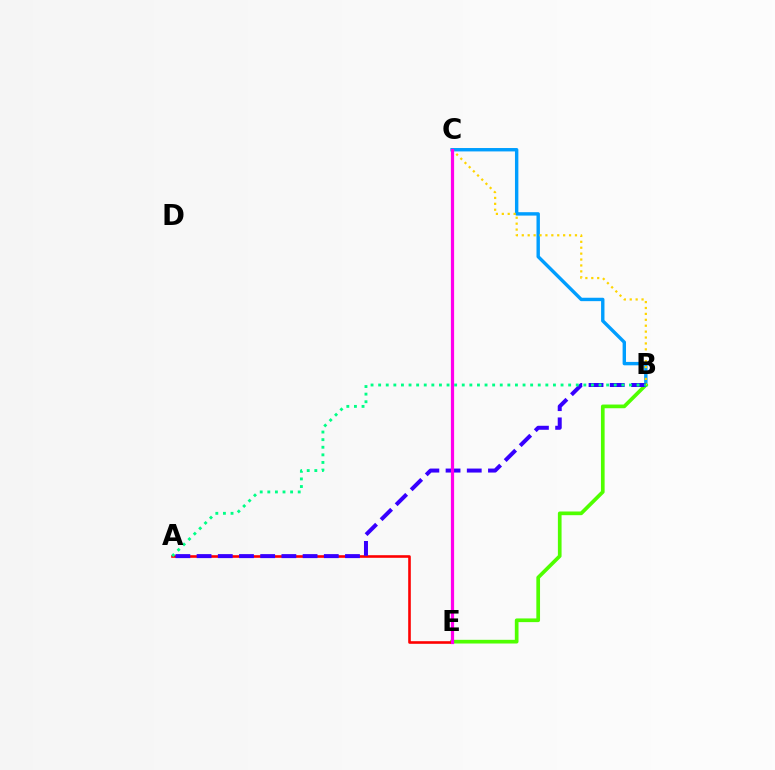{('B', 'C'): [{'color': '#009eff', 'line_style': 'solid', 'thickness': 2.45}, {'color': '#ffd500', 'line_style': 'dotted', 'thickness': 1.61}], ('B', 'E'): [{'color': '#4fff00', 'line_style': 'solid', 'thickness': 2.66}], ('A', 'E'): [{'color': '#ff0000', 'line_style': 'solid', 'thickness': 1.88}], ('A', 'B'): [{'color': '#3700ff', 'line_style': 'dashed', 'thickness': 2.88}, {'color': '#00ff86', 'line_style': 'dotted', 'thickness': 2.06}], ('C', 'E'): [{'color': '#ff00ed', 'line_style': 'solid', 'thickness': 2.31}]}